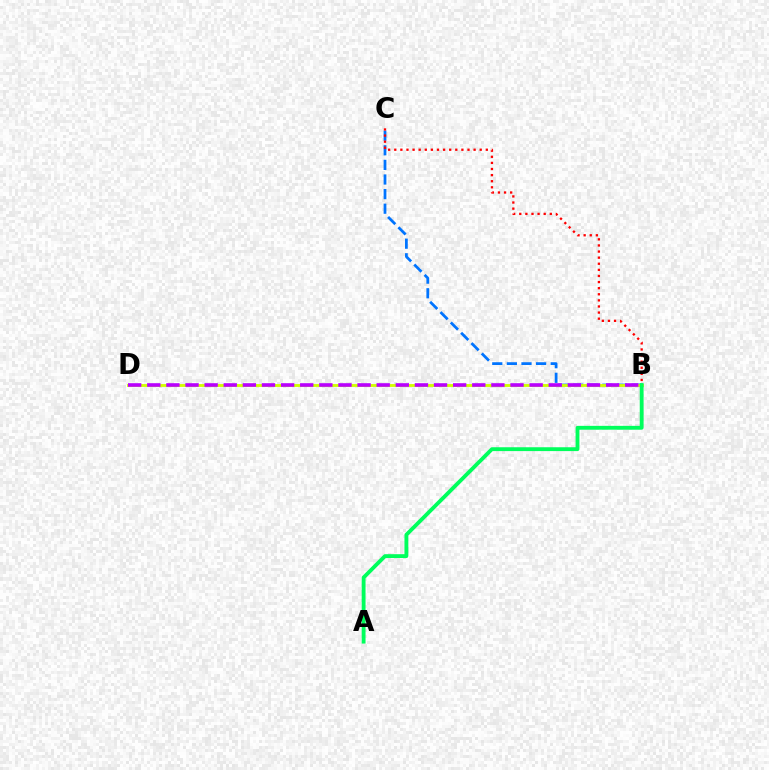{('B', 'C'): [{'color': '#0074ff', 'line_style': 'dashed', 'thickness': 1.98}, {'color': '#ff0000', 'line_style': 'dotted', 'thickness': 1.66}], ('B', 'D'): [{'color': '#d1ff00', 'line_style': 'solid', 'thickness': 2.06}, {'color': '#b900ff', 'line_style': 'dashed', 'thickness': 2.6}], ('A', 'B'): [{'color': '#00ff5c', 'line_style': 'solid', 'thickness': 2.77}]}